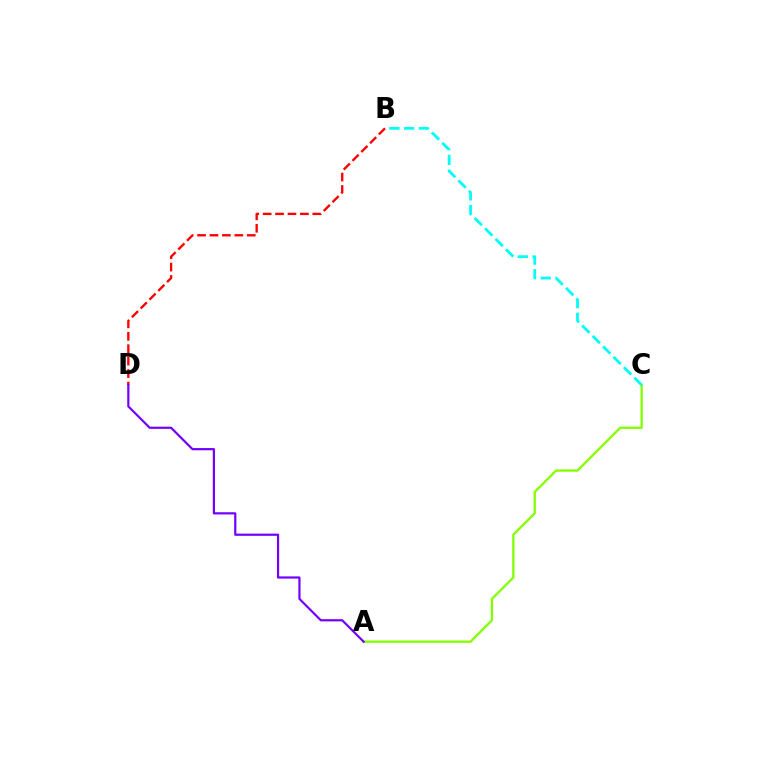{('A', 'C'): [{'color': '#84ff00', 'line_style': 'solid', 'thickness': 1.65}], ('B', 'C'): [{'color': '#00fff6', 'line_style': 'dashed', 'thickness': 2.01}], ('B', 'D'): [{'color': '#ff0000', 'line_style': 'dashed', 'thickness': 1.69}], ('A', 'D'): [{'color': '#7200ff', 'line_style': 'solid', 'thickness': 1.59}]}